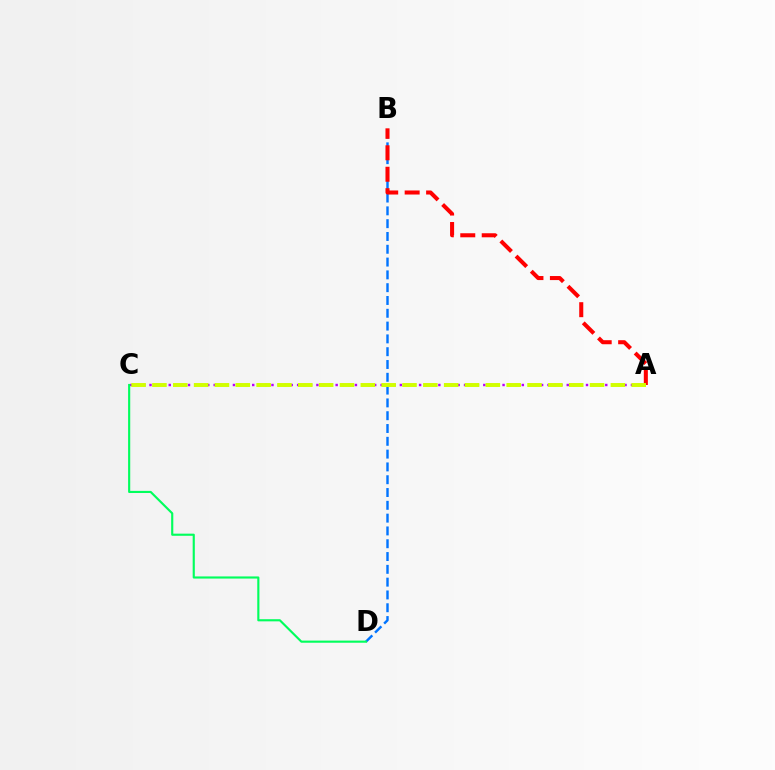{('B', 'D'): [{'color': '#0074ff', 'line_style': 'dashed', 'thickness': 1.74}], ('A', 'C'): [{'color': '#b900ff', 'line_style': 'dotted', 'thickness': 1.74}, {'color': '#d1ff00', 'line_style': 'dashed', 'thickness': 2.83}], ('C', 'D'): [{'color': '#00ff5c', 'line_style': 'solid', 'thickness': 1.54}], ('A', 'B'): [{'color': '#ff0000', 'line_style': 'dashed', 'thickness': 2.91}]}